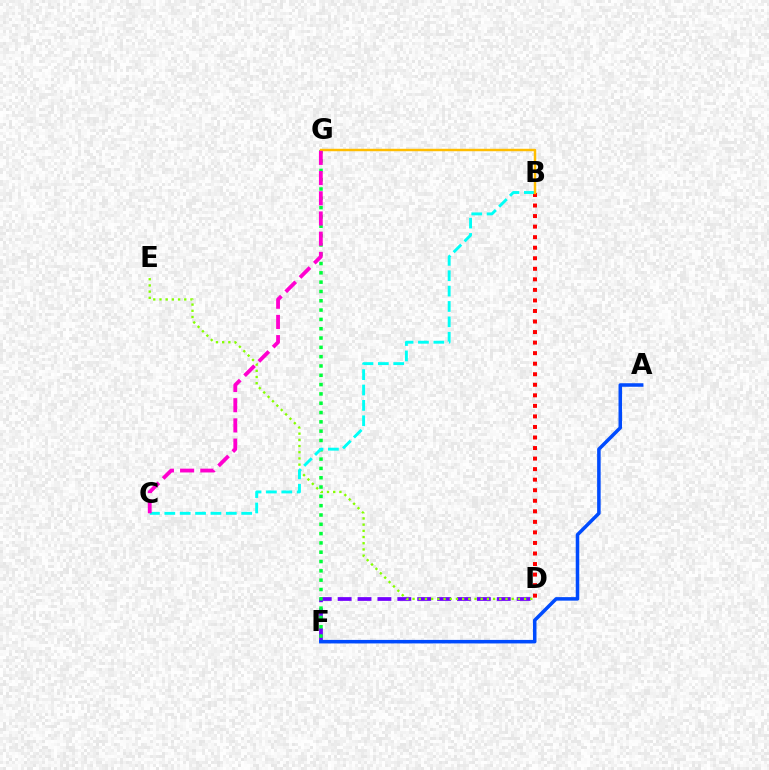{('D', 'F'): [{'color': '#7200ff', 'line_style': 'dashed', 'thickness': 2.7}], ('F', 'G'): [{'color': '#00ff39', 'line_style': 'dotted', 'thickness': 2.53}], ('B', 'D'): [{'color': '#ff0000', 'line_style': 'dotted', 'thickness': 2.86}], ('D', 'E'): [{'color': '#84ff00', 'line_style': 'dotted', 'thickness': 1.68}], ('B', 'C'): [{'color': '#00fff6', 'line_style': 'dashed', 'thickness': 2.09}], ('B', 'G'): [{'color': '#ffbd00', 'line_style': 'solid', 'thickness': 1.77}], ('C', 'G'): [{'color': '#ff00cf', 'line_style': 'dashed', 'thickness': 2.74}], ('A', 'F'): [{'color': '#004bff', 'line_style': 'solid', 'thickness': 2.54}]}